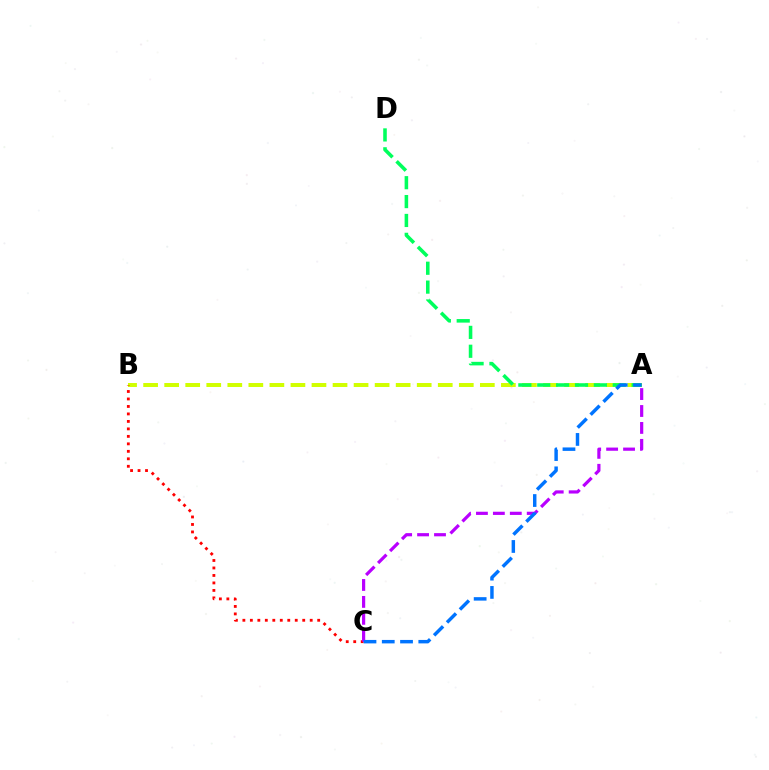{('A', 'B'): [{'color': '#d1ff00', 'line_style': 'dashed', 'thickness': 2.86}], ('B', 'C'): [{'color': '#ff0000', 'line_style': 'dotted', 'thickness': 2.03}], ('A', 'D'): [{'color': '#00ff5c', 'line_style': 'dashed', 'thickness': 2.56}], ('A', 'C'): [{'color': '#b900ff', 'line_style': 'dashed', 'thickness': 2.3}, {'color': '#0074ff', 'line_style': 'dashed', 'thickness': 2.48}]}